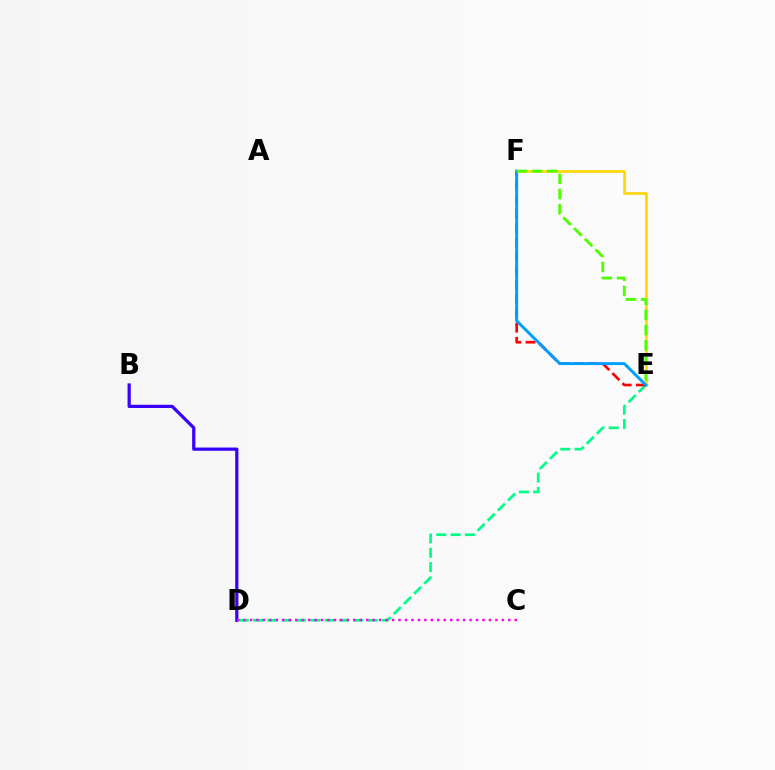{('B', 'D'): [{'color': '#3700ff', 'line_style': 'solid', 'thickness': 2.32}], ('E', 'F'): [{'color': '#ffd500', 'line_style': 'solid', 'thickness': 1.85}, {'color': '#ff0000', 'line_style': 'dashed', 'thickness': 1.93}, {'color': '#009eff', 'line_style': 'solid', 'thickness': 2.12}, {'color': '#4fff00', 'line_style': 'dashed', 'thickness': 2.06}], ('D', 'E'): [{'color': '#00ff86', 'line_style': 'dashed', 'thickness': 1.95}], ('C', 'D'): [{'color': '#ff00ed', 'line_style': 'dotted', 'thickness': 1.75}]}